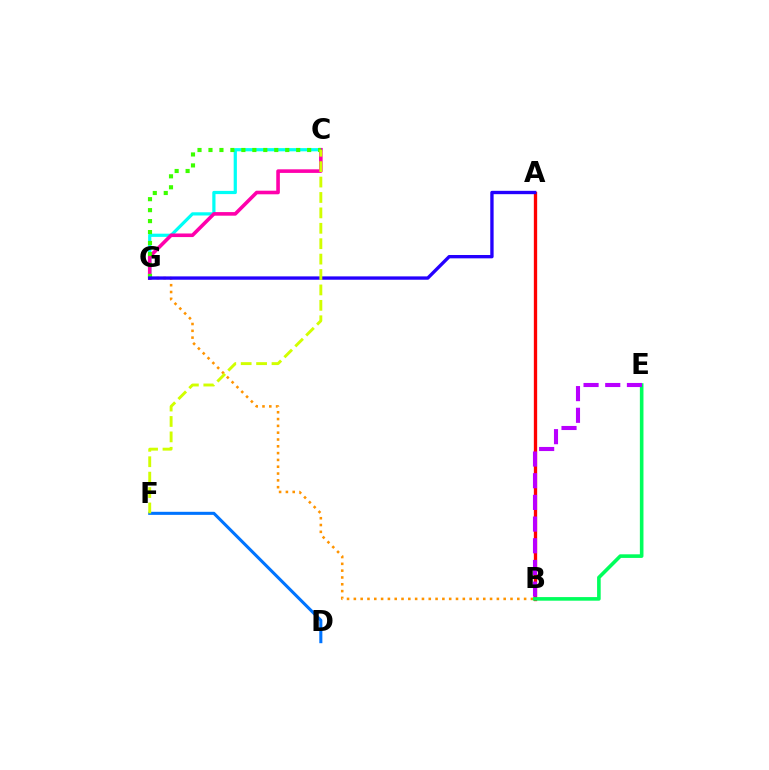{('B', 'G'): [{'color': '#ff9400', 'line_style': 'dotted', 'thickness': 1.85}], ('A', 'B'): [{'color': '#ff0000', 'line_style': 'solid', 'thickness': 2.39}], ('D', 'F'): [{'color': '#0074ff', 'line_style': 'solid', 'thickness': 2.2}], ('B', 'E'): [{'color': '#00ff5c', 'line_style': 'solid', 'thickness': 2.6}, {'color': '#b900ff', 'line_style': 'dashed', 'thickness': 2.95}], ('C', 'G'): [{'color': '#00fff6', 'line_style': 'solid', 'thickness': 2.31}, {'color': '#ff00ac', 'line_style': 'solid', 'thickness': 2.59}, {'color': '#3dff00', 'line_style': 'dotted', 'thickness': 2.98}], ('A', 'G'): [{'color': '#2500ff', 'line_style': 'solid', 'thickness': 2.41}], ('C', 'F'): [{'color': '#d1ff00', 'line_style': 'dashed', 'thickness': 2.09}]}